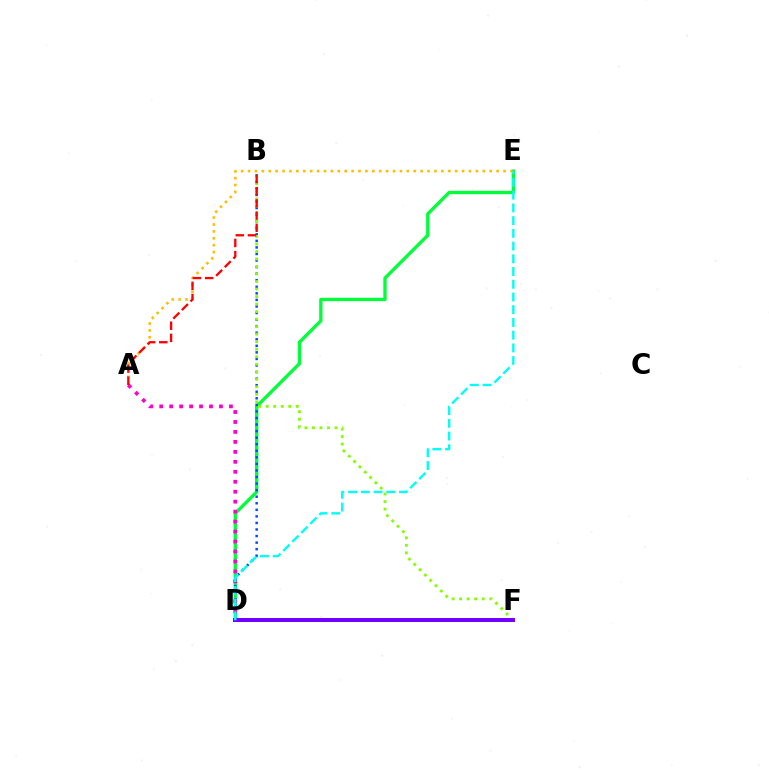{('D', 'E'): [{'color': '#00ff39', 'line_style': 'solid', 'thickness': 2.39}, {'color': '#00fff6', 'line_style': 'dashed', 'thickness': 1.73}], ('B', 'D'): [{'color': '#004bff', 'line_style': 'dotted', 'thickness': 1.78}], ('A', 'E'): [{'color': '#ffbd00', 'line_style': 'dotted', 'thickness': 1.88}], ('A', 'D'): [{'color': '#ff00cf', 'line_style': 'dotted', 'thickness': 2.71}], ('B', 'F'): [{'color': '#84ff00', 'line_style': 'dotted', 'thickness': 2.04}], ('D', 'F'): [{'color': '#7200ff', 'line_style': 'solid', 'thickness': 2.89}], ('A', 'B'): [{'color': '#ff0000', 'line_style': 'dashed', 'thickness': 1.66}]}